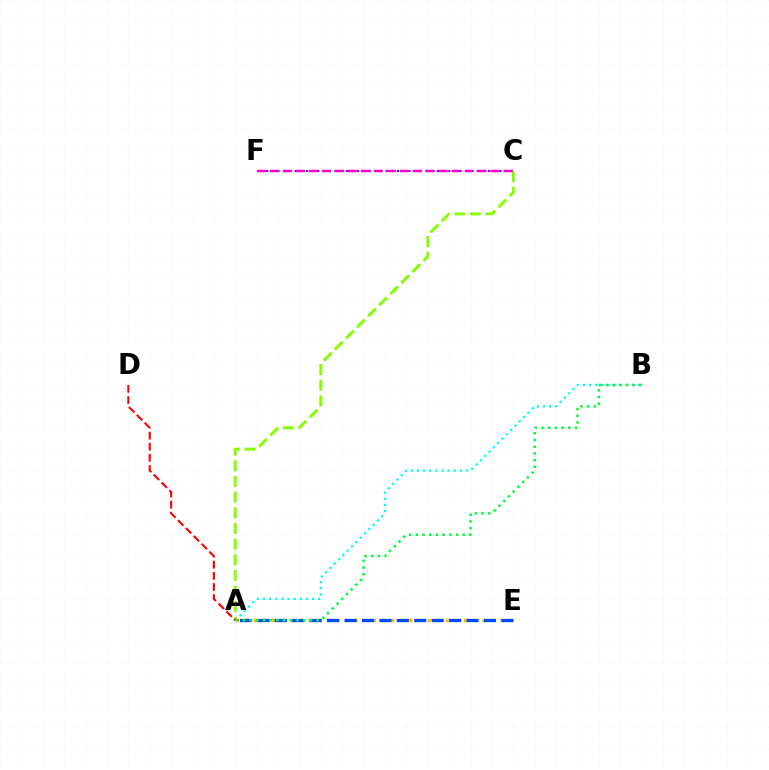{('A', 'B'): [{'color': '#00fff6', 'line_style': 'dotted', 'thickness': 1.66}, {'color': '#00ff39', 'line_style': 'dotted', 'thickness': 1.82}], ('A', 'E'): [{'color': '#ffbd00', 'line_style': 'dotted', 'thickness': 2.48}, {'color': '#004bff', 'line_style': 'dashed', 'thickness': 2.37}], ('C', 'F'): [{'color': '#7200ff', 'line_style': 'dotted', 'thickness': 1.55}, {'color': '#ff00cf', 'line_style': 'dashed', 'thickness': 1.76}], ('A', 'C'): [{'color': '#84ff00', 'line_style': 'dashed', 'thickness': 2.13}], ('A', 'D'): [{'color': '#ff0000', 'line_style': 'dashed', 'thickness': 1.51}]}